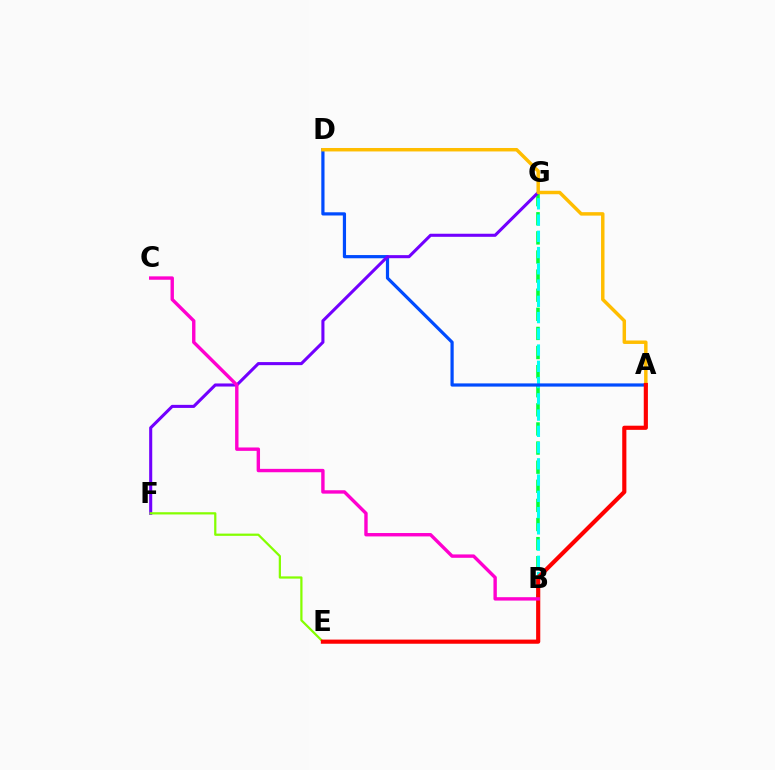{('B', 'G'): [{'color': '#00ff39', 'line_style': 'dashed', 'thickness': 2.6}, {'color': '#00fff6', 'line_style': 'dashed', 'thickness': 2.21}], ('A', 'D'): [{'color': '#004bff', 'line_style': 'solid', 'thickness': 2.31}, {'color': '#ffbd00', 'line_style': 'solid', 'thickness': 2.49}], ('F', 'G'): [{'color': '#7200ff', 'line_style': 'solid', 'thickness': 2.21}], ('E', 'F'): [{'color': '#84ff00', 'line_style': 'solid', 'thickness': 1.61}], ('A', 'E'): [{'color': '#ff0000', 'line_style': 'solid', 'thickness': 2.99}], ('B', 'C'): [{'color': '#ff00cf', 'line_style': 'solid', 'thickness': 2.44}]}